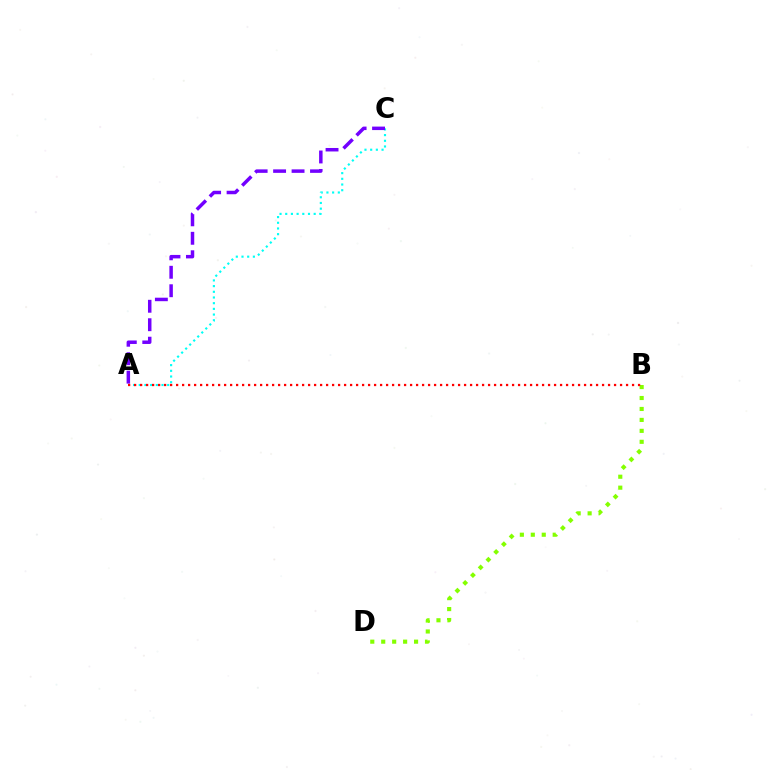{('A', 'C'): [{'color': '#00fff6', 'line_style': 'dotted', 'thickness': 1.55}, {'color': '#7200ff', 'line_style': 'dashed', 'thickness': 2.51}], ('B', 'D'): [{'color': '#84ff00', 'line_style': 'dotted', 'thickness': 2.97}], ('A', 'B'): [{'color': '#ff0000', 'line_style': 'dotted', 'thickness': 1.63}]}